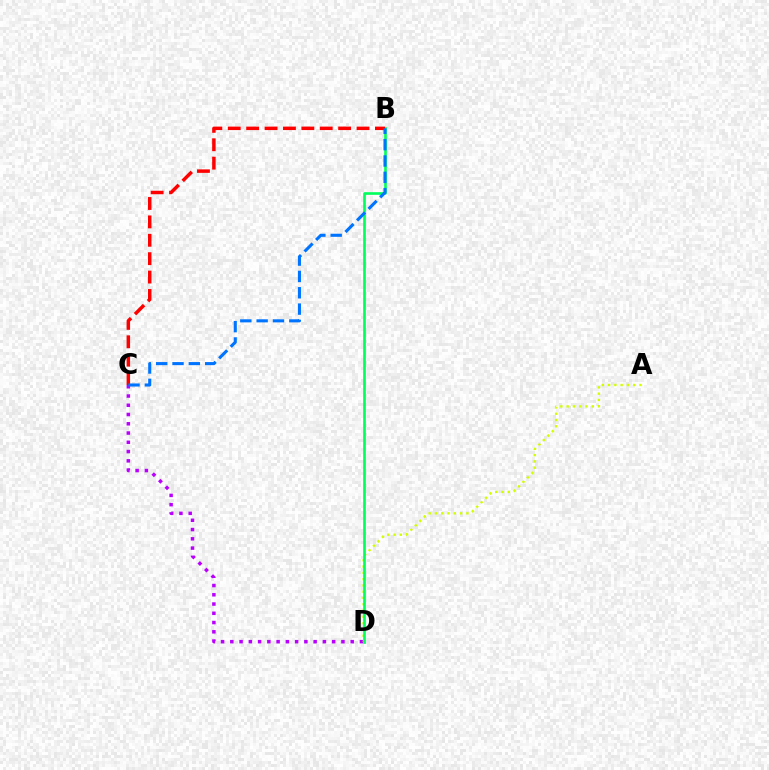{('C', 'D'): [{'color': '#b900ff', 'line_style': 'dotted', 'thickness': 2.52}], ('A', 'D'): [{'color': '#d1ff00', 'line_style': 'dotted', 'thickness': 1.71}], ('B', 'D'): [{'color': '#00ff5c', 'line_style': 'solid', 'thickness': 1.9}], ('B', 'C'): [{'color': '#ff0000', 'line_style': 'dashed', 'thickness': 2.5}, {'color': '#0074ff', 'line_style': 'dashed', 'thickness': 2.22}]}